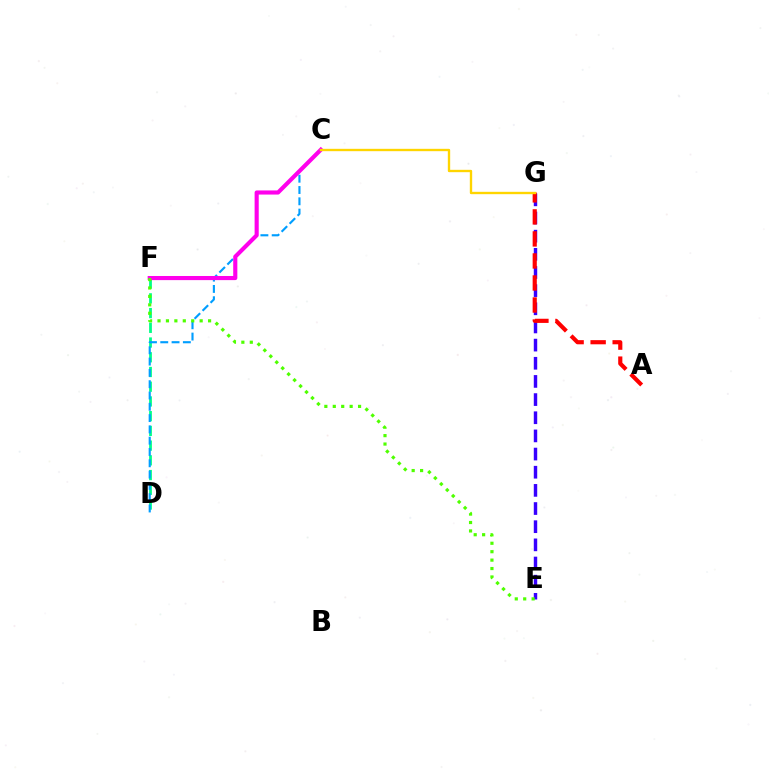{('D', 'F'): [{'color': '#00ff86', 'line_style': 'dashed', 'thickness': 2.0}], ('E', 'G'): [{'color': '#3700ff', 'line_style': 'dashed', 'thickness': 2.47}], ('C', 'D'): [{'color': '#009eff', 'line_style': 'dashed', 'thickness': 1.54}], ('C', 'F'): [{'color': '#ff00ed', 'line_style': 'solid', 'thickness': 2.97}], ('A', 'G'): [{'color': '#ff0000', 'line_style': 'dashed', 'thickness': 2.99}], ('C', 'G'): [{'color': '#ffd500', 'line_style': 'solid', 'thickness': 1.7}], ('E', 'F'): [{'color': '#4fff00', 'line_style': 'dotted', 'thickness': 2.29}]}